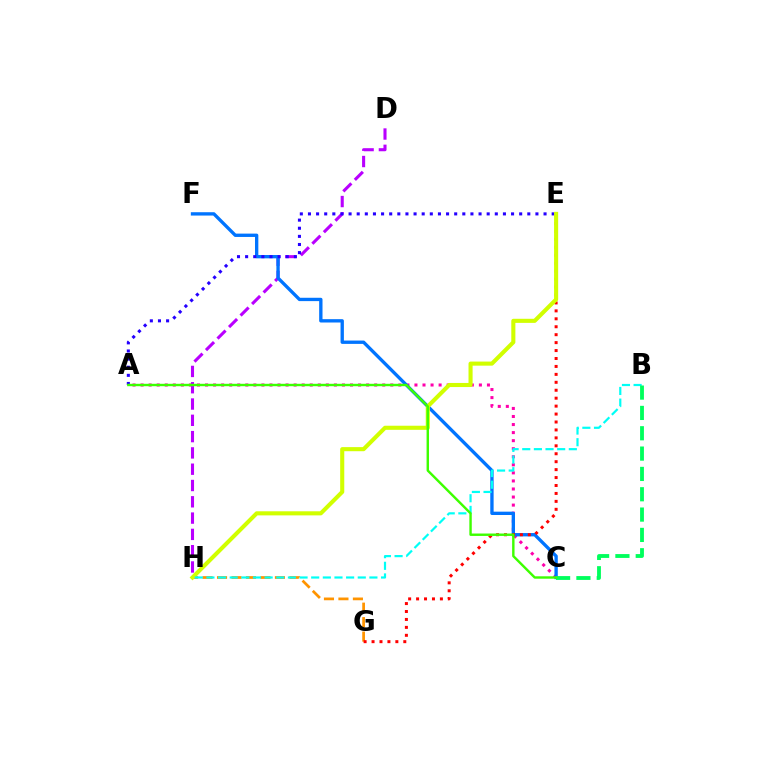{('A', 'C'): [{'color': '#ff00ac', 'line_style': 'dotted', 'thickness': 2.19}, {'color': '#3dff00', 'line_style': 'solid', 'thickness': 1.74}], ('D', 'H'): [{'color': '#b900ff', 'line_style': 'dashed', 'thickness': 2.21}], ('C', 'F'): [{'color': '#0074ff', 'line_style': 'solid', 'thickness': 2.4}], ('A', 'E'): [{'color': '#2500ff', 'line_style': 'dotted', 'thickness': 2.21}], ('G', 'H'): [{'color': '#ff9400', 'line_style': 'dashed', 'thickness': 1.97}], ('E', 'G'): [{'color': '#ff0000', 'line_style': 'dotted', 'thickness': 2.16}], ('E', 'H'): [{'color': '#d1ff00', 'line_style': 'solid', 'thickness': 2.95}], ('B', 'H'): [{'color': '#00fff6', 'line_style': 'dashed', 'thickness': 1.58}], ('B', 'C'): [{'color': '#00ff5c', 'line_style': 'dashed', 'thickness': 2.76}]}